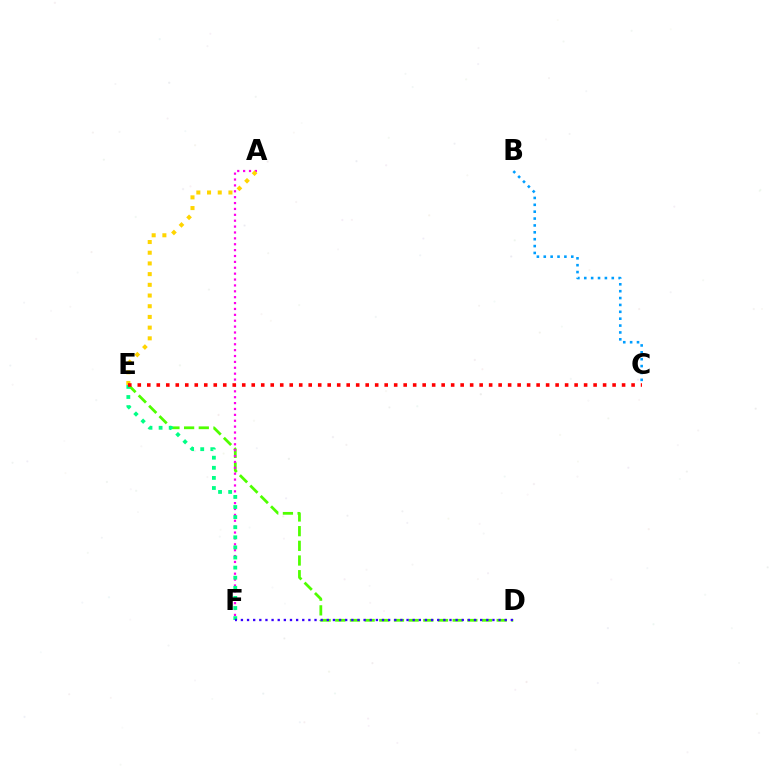{('B', 'C'): [{'color': '#009eff', 'line_style': 'dotted', 'thickness': 1.87}], ('D', 'E'): [{'color': '#4fff00', 'line_style': 'dashed', 'thickness': 1.99}], ('A', 'F'): [{'color': '#ff00ed', 'line_style': 'dotted', 'thickness': 1.6}], ('E', 'F'): [{'color': '#00ff86', 'line_style': 'dotted', 'thickness': 2.74}], ('D', 'F'): [{'color': '#3700ff', 'line_style': 'dotted', 'thickness': 1.67}], ('A', 'E'): [{'color': '#ffd500', 'line_style': 'dotted', 'thickness': 2.91}], ('C', 'E'): [{'color': '#ff0000', 'line_style': 'dotted', 'thickness': 2.58}]}